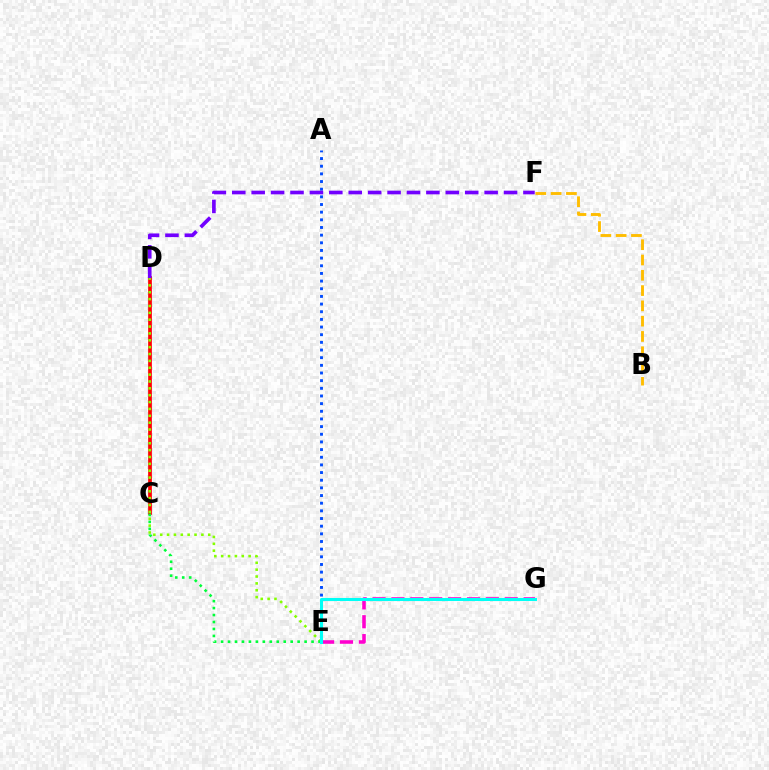{('C', 'D'): [{'color': '#ff0000', 'line_style': 'solid', 'thickness': 2.68}], ('D', 'E'): [{'color': '#84ff00', 'line_style': 'dotted', 'thickness': 1.86}], ('A', 'E'): [{'color': '#004bff', 'line_style': 'dotted', 'thickness': 2.08}], ('D', 'F'): [{'color': '#7200ff', 'line_style': 'dashed', 'thickness': 2.64}], ('B', 'F'): [{'color': '#ffbd00', 'line_style': 'dashed', 'thickness': 2.08}], ('C', 'E'): [{'color': '#00ff39', 'line_style': 'dotted', 'thickness': 1.89}], ('E', 'G'): [{'color': '#ff00cf', 'line_style': 'dashed', 'thickness': 2.57}, {'color': '#00fff6', 'line_style': 'solid', 'thickness': 2.2}]}